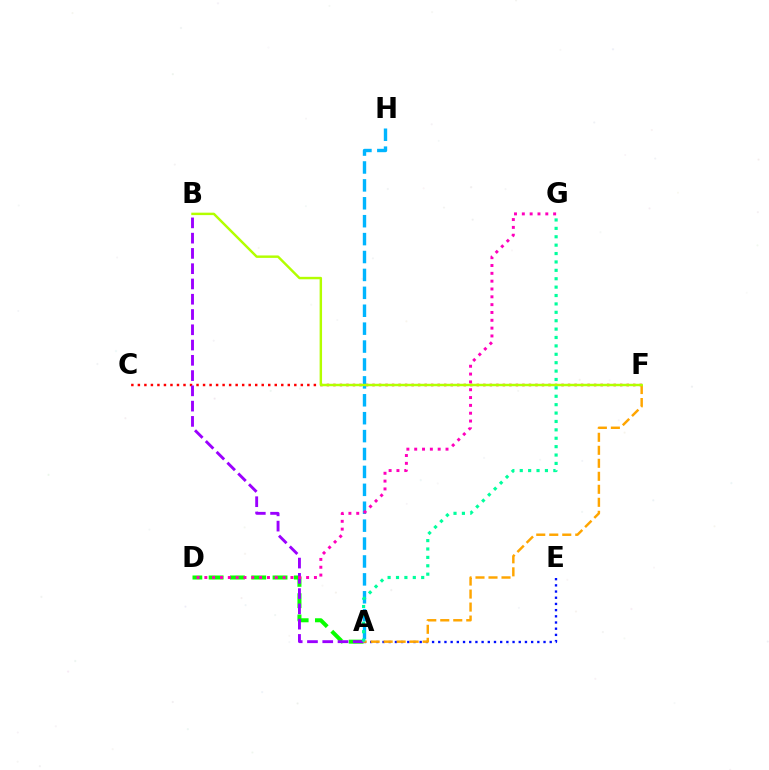{('A', 'D'): [{'color': '#08ff00', 'line_style': 'dashed', 'thickness': 2.89}], ('C', 'F'): [{'color': '#ff0000', 'line_style': 'dotted', 'thickness': 1.77}], ('A', 'H'): [{'color': '#00b5ff', 'line_style': 'dashed', 'thickness': 2.43}], ('A', 'B'): [{'color': '#9b00ff', 'line_style': 'dashed', 'thickness': 2.07}], ('A', 'E'): [{'color': '#0010ff', 'line_style': 'dotted', 'thickness': 1.68}], ('A', 'F'): [{'color': '#ffa500', 'line_style': 'dashed', 'thickness': 1.77}], ('D', 'G'): [{'color': '#ff00bd', 'line_style': 'dotted', 'thickness': 2.13}], ('B', 'F'): [{'color': '#b3ff00', 'line_style': 'solid', 'thickness': 1.76}], ('A', 'G'): [{'color': '#00ff9d', 'line_style': 'dotted', 'thickness': 2.28}]}